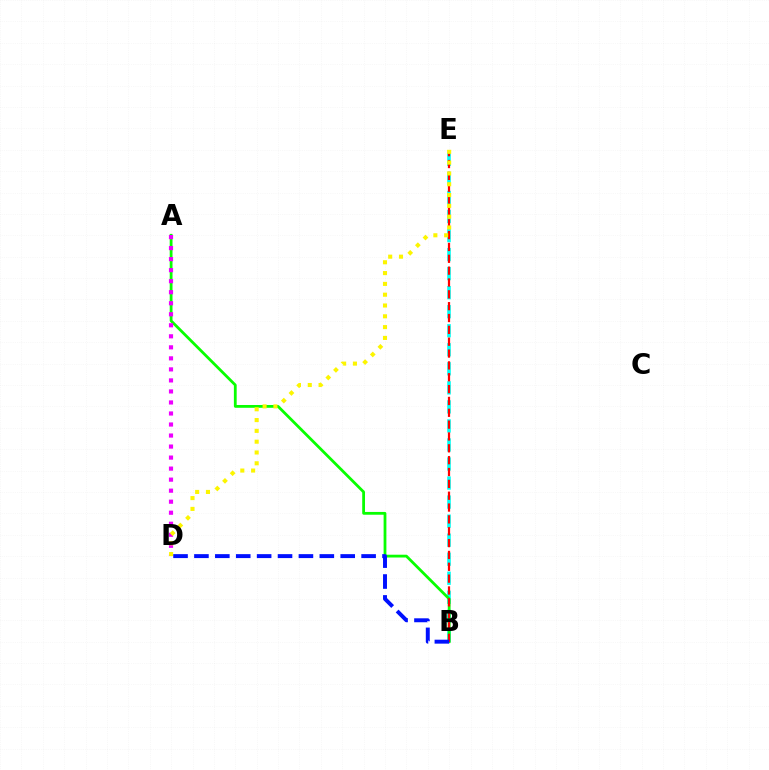{('B', 'E'): [{'color': '#00fff6', 'line_style': 'dashed', 'thickness': 2.59}, {'color': '#ff0000', 'line_style': 'dashed', 'thickness': 1.61}], ('A', 'B'): [{'color': '#08ff00', 'line_style': 'solid', 'thickness': 2.01}], ('A', 'D'): [{'color': '#ee00ff', 'line_style': 'dotted', 'thickness': 3.0}], ('D', 'E'): [{'color': '#fcf500', 'line_style': 'dotted', 'thickness': 2.94}], ('B', 'D'): [{'color': '#0010ff', 'line_style': 'dashed', 'thickness': 2.84}]}